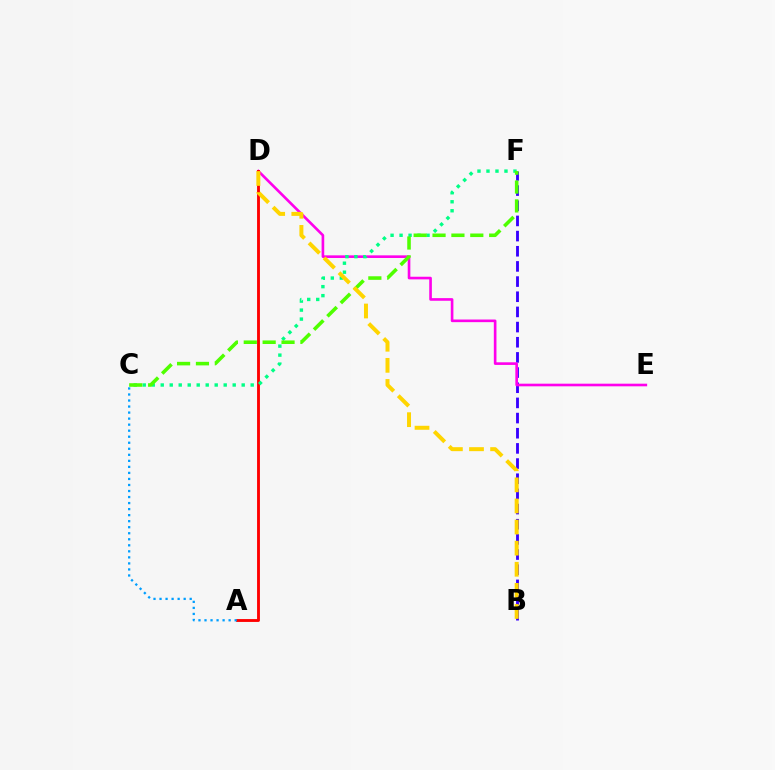{('B', 'F'): [{'color': '#3700ff', 'line_style': 'dashed', 'thickness': 2.06}], ('D', 'E'): [{'color': '#ff00ed', 'line_style': 'solid', 'thickness': 1.9}], ('A', 'D'): [{'color': '#ff0000', 'line_style': 'solid', 'thickness': 2.06}], ('C', 'F'): [{'color': '#00ff86', 'line_style': 'dotted', 'thickness': 2.44}, {'color': '#4fff00', 'line_style': 'dashed', 'thickness': 2.56}], ('A', 'C'): [{'color': '#009eff', 'line_style': 'dotted', 'thickness': 1.64}], ('B', 'D'): [{'color': '#ffd500', 'line_style': 'dashed', 'thickness': 2.87}]}